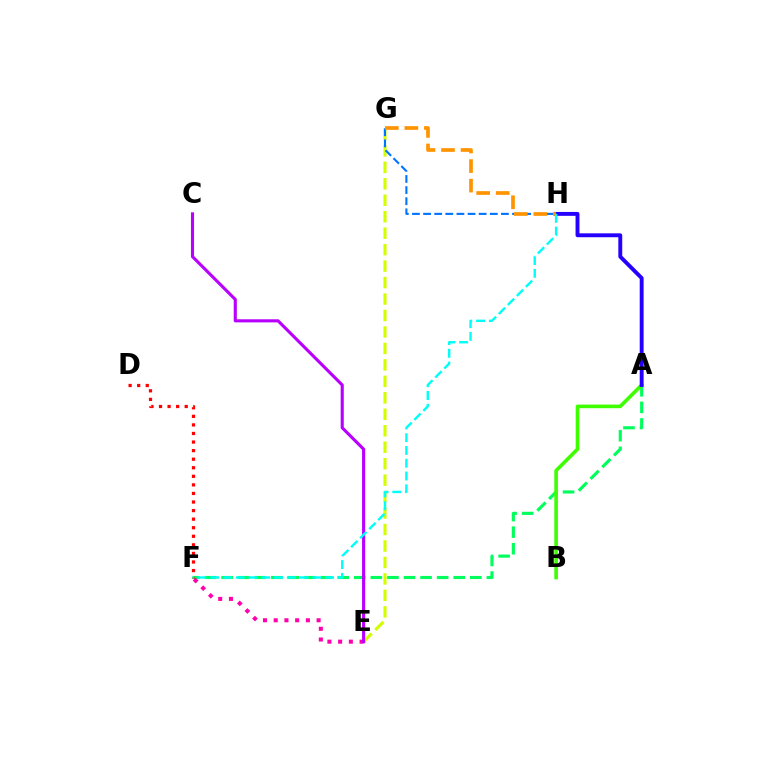{('A', 'F'): [{'color': '#00ff5c', 'line_style': 'dashed', 'thickness': 2.25}], ('E', 'G'): [{'color': '#d1ff00', 'line_style': 'dashed', 'thickness': 2.24}], ('G', 'H'): [{'color': '#0074ff', 'line_style': 'dashed', 'thickness': 1.51}, {'color': '#ff9400', 'line_style': 'dashed', 'thickness': 2.65}], ('E', 'F'): [{'color': '#ff00ac', 'line_style': 'dotted', 'thickness': 2.91}], ('D', 'F'): [{'color': '#ff0000', 'line_style': 'dotted', 'thickness': 2.33}], ('A', 'B'): [{'color': '#3dff00', 'line_style': 'solid', 'thickness': 2.6}], ('A', 'H'): [{'color': '#2500ff', 'line_style': 'solid', 'thickness': 2.81}], ('C', 'E'): [{'color': '#b900ff', 'line_style': 'solid', 'thickness': 2.24}], ('F', 'H'): [{'color': '#00fff6', 'line_style': 'dashed', 'thickness': 1.73}]}